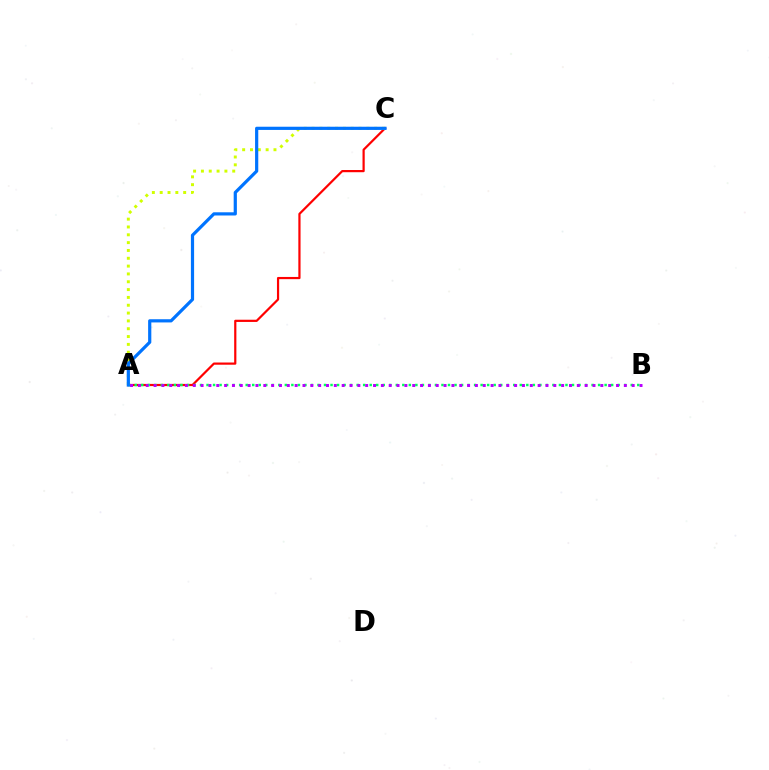{('A', 'C'): [{'color': '#ff0000', 'line_style': 'solid', 'thickness': 1.59}, {'color': '#d1ff00', 'line_style': 'dotted', 'thickness': 2.13}, {'color': '#0074ff', 'line_style': 'solid', 'thickness': 2.3}], ('A', 'B'): [{'color': '#00ff5c', 'line_style': 'dotted', 'thickness': 1.77}, {'color': '#b900ff', 'line_style': 'dotted', 'thickness': 2.13}]}